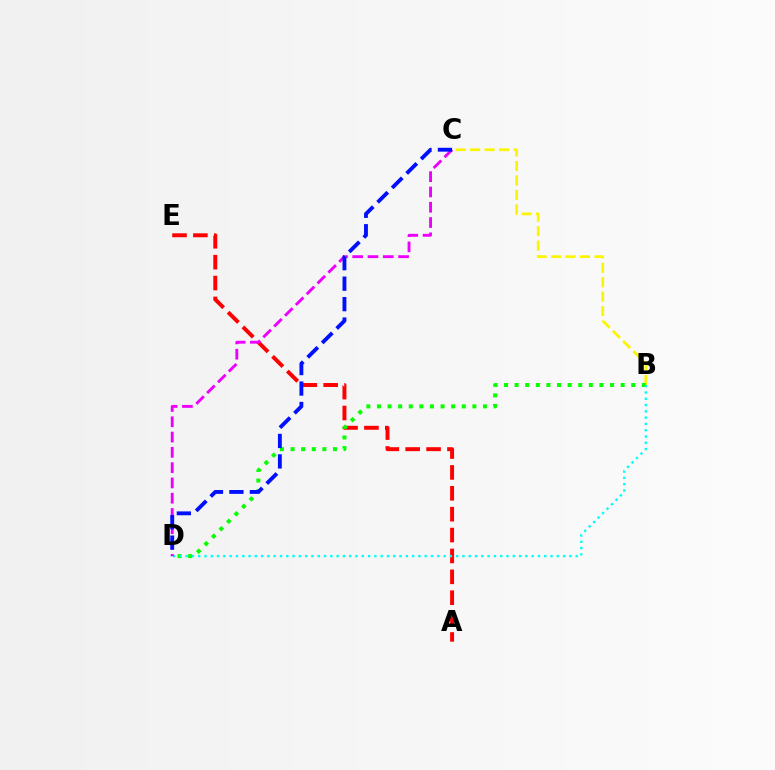{('A', 'E'): [{'color': '#ff0000', 'line_style': 'dashed', 'thickness': 2.84}], ('B', 'C'): [{'color': '#fcf500', 'line_style': 'dashed', 'thickness': 1.96}], ('B', 'D'): [{'color': '#08ff00', 'line_style': 'dotted', 'thickness': 2.88}, {'color': '#00fff6', 'line_style': 'dotted', 'thickness': 1.71}], ('C', 'D'): [{'color': '#ee00ff', 'line_style': 'dashed', 'thickness': 2.08}, {'color': '#0010ff', 'line_style': 'dashed', 'thickness': 2.78}]}